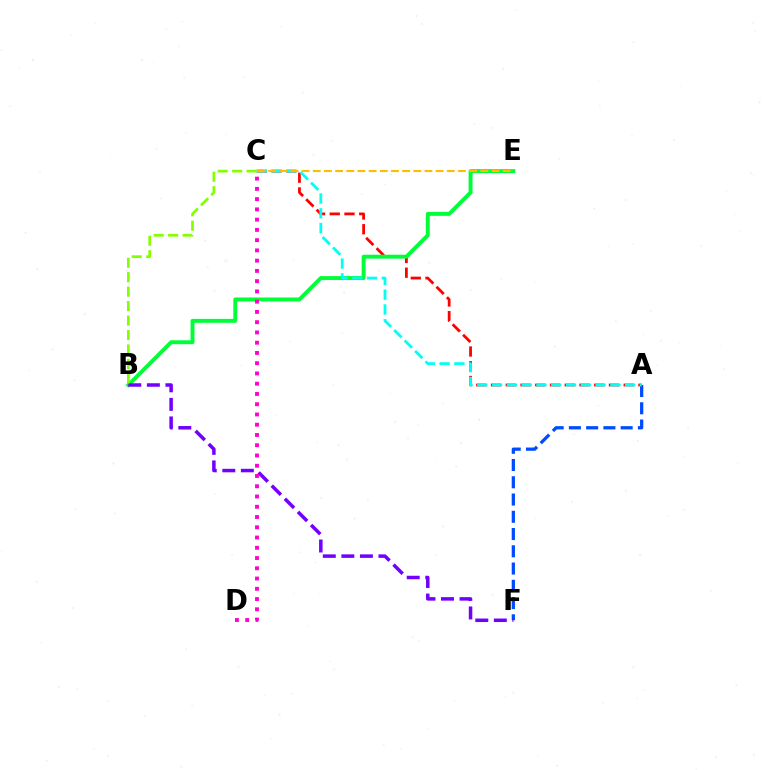{('A', 'F'): [{'color': '#004bff', 'line_style': 'dashed', 'thickness': 2.34}], ('A', 'C'): [{'color': '#ff0000', 'line_style': 'dashed', 'thickness': 2.0}, {'color': '#00fff6', 'line_style': 'dashed', 'thickness': 2.01}], ('B', 'E'): [{'color': '#00ff39', 'line_style': 'solid', 'thickness': 2.82}], ('B', 'F'): [{'color': '#7200ff', 'line_style': 'dashed', 'thickness': 2.52}], ('C', 'E'): [{'color': '#ffbd00', 'line_style': 'dashed', 'thickness': 1.52}], ('C', 'D'): [{'color': '#ff00cf', 'line_style': 'dotted', 'thickness': 2.79}], ('B', 'C'): [{'color': '#84ff00', 'line_style': 'dashed', 'thickness': 1.96}]}